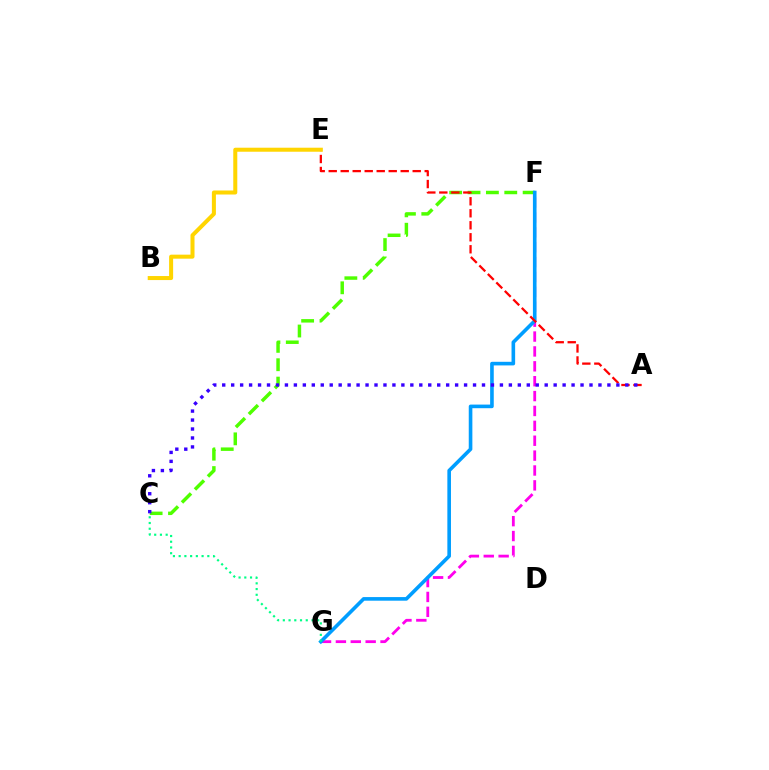{('C', 'F'): [{'color': '#4fff00', 'line_style': 'dashed', 'thickness': 2.5}], ('F', 'G'): [{'color': '#ff00ed', 'line_style': 'dashed', 'thickness': 2.02}, {'color': '#009eff', 'line_style': 'solid', 'thickness': 2.6}], ('A', 'E'): [{'color': '#ff0000', 'line_style': 'dashed', 'thickness': 1.63}], ('B', 'E'): [{'color': '#ffd500', 'line_style': 'solid', 'thickness': 2.9}], ('C', 'G'): [{'color': '#00ff86', 'line_style': 'dotted', 'thickness': 1.56}], ('A', 'C'): [{'color': '#3700ff', 'line_style': 'dotted', 'thickness': 2.43}]}